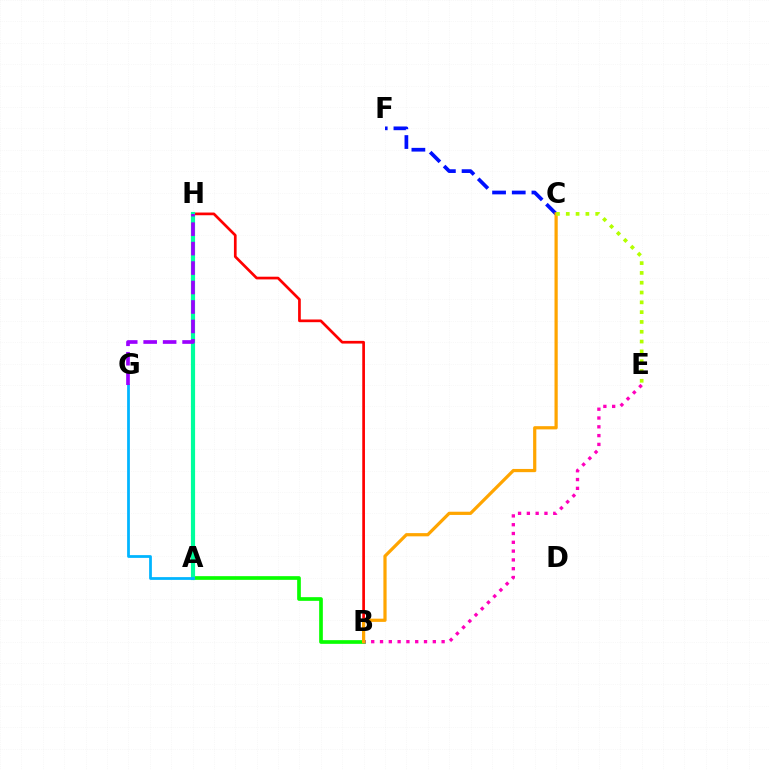{('A', 'B'): [{'color': '#08ff00', 'line_style': 'solid', 'thickness': 2.65}], ('B', 'E'): [{'color': '#ff00bd', 'line_style': 'dotted', 'thickness': 2.39}], ('B', 'H'): [{'color': '#ff0000', 'line_style': 'solid', 'thickness': 1.94}], ('C', 'F'): [{'color': '#0010ff', 'line_style': 'dashed', 'thickness': 2.67}], ('B', 'C'): [{'color': '#ffa500', 'line_style': 'solid', 'thickness': 2.32}], ('A', 'H'): [{'color': '#00ff9d', 'line_style': 'solid', 'thickness': 3.0}], ('A', 'G'): [{'color': '#00b5ff', 'line_style': 'solid', 'thickness': 1.99}], ('C', 'E'): [{'color': '#b3ff00', 'line_style': 'dotted', 'thickness': 2.66}], ('G', 'H'): [{'color': '#9b00ff', 'line_style': 'dashed', 'thickness': 2.64}]}